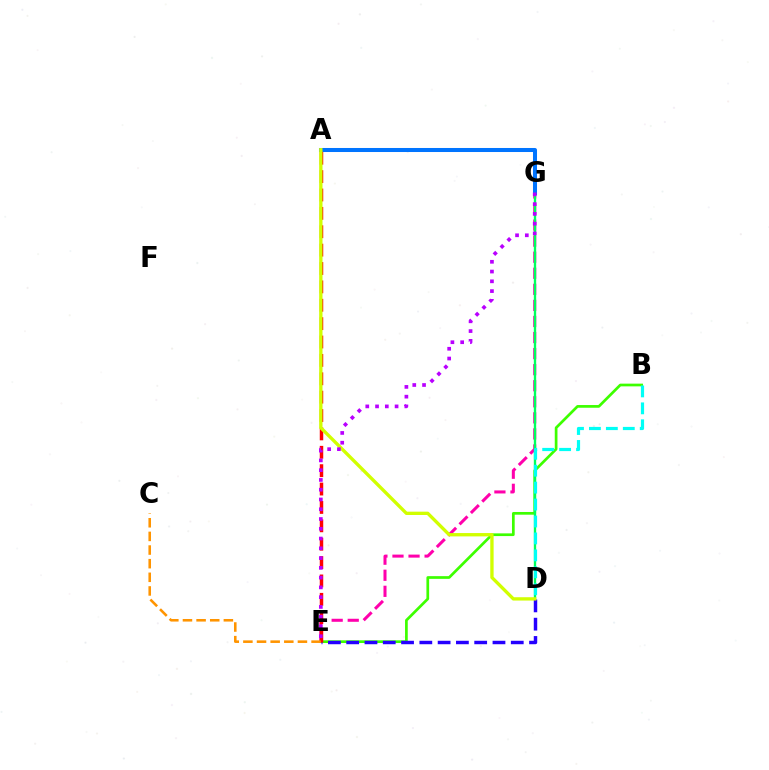{('E', 'G'): [{'color': '#ff00ac', 'line_style': 'dashed', 'thickness': 2.18}, {'color': '#b900ff', 'line_style': 'dotted', 'thickness': 2.65}], ('B', 'E'): [{'color': '#3dff00', 'line_style': 'solid', 'thickness': 1.95}], ('D', 'G'): [{'color': '#00ff5c', 'line_style': 'solid', 'thickness': 1.69}], ('D', 'E'): [{'color': '#2500ff', 'line_style': 'dashed', 'thickness': 2.48}], ('A', 'G'): [{'color': '#0074ff', 'line_style': 'solid', 'thickness': 2.9}], ('B', 'D'): [{'color': '#00fff6', 'line_style': 'dashed', 'thickness': 2.3}], ('A', 'E'): [{'color': '#ff0000', 'line_style': 'dashed', 'thickness': 2.5}], ('C', 'E'): [{'color': '#ff9400', 'line_style': 'dashed', 'thickness': 1.85}], ('A', 'D'): [{'color': '#d1ff00', 'line_style': 'solid', 'thickness': 2.4}]}